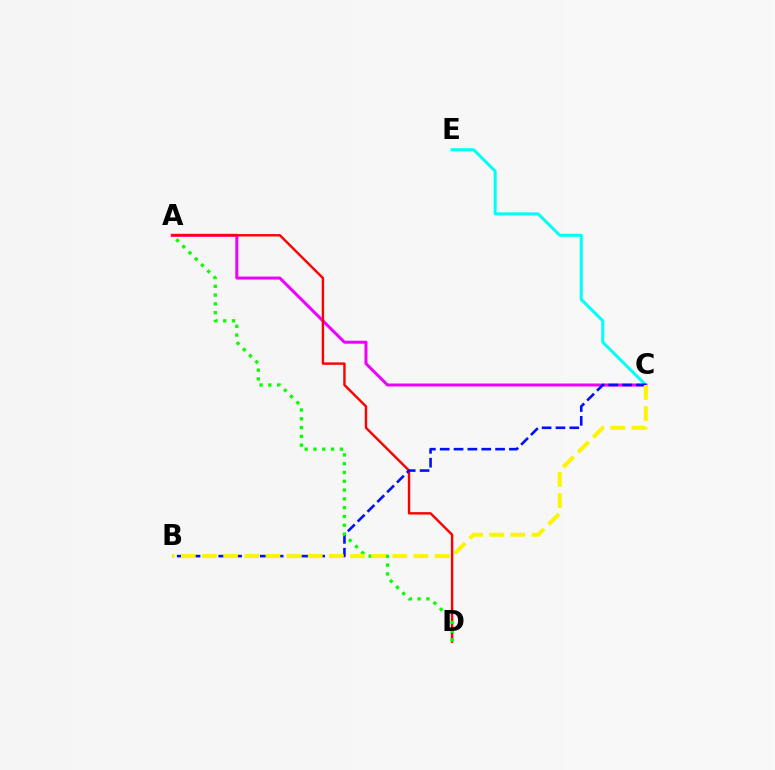{('C', 'E'): [{'color': '#00fff6', 'line_style': 'solid', 'thickness': 2.18}], ('A', 'C'): [{'color': '#ee00ff', 'line_style': 'solid', 'thickness': 2.16}], ('A', 'D'): [{'color': '#ff0000', 'line_style': 'solid', 'thickness': 1.74}, {'color': '#08ff00', 'line_style': 'dotted', 'thickness': 2.39}], ('B', 'C'): [{'color': '#0010ff', 'line_style': 'dashed', 'thickness': 1.88}, {'color': '#fcf500', 'line_style': 'dashed', 'thickness': 2.87}]}